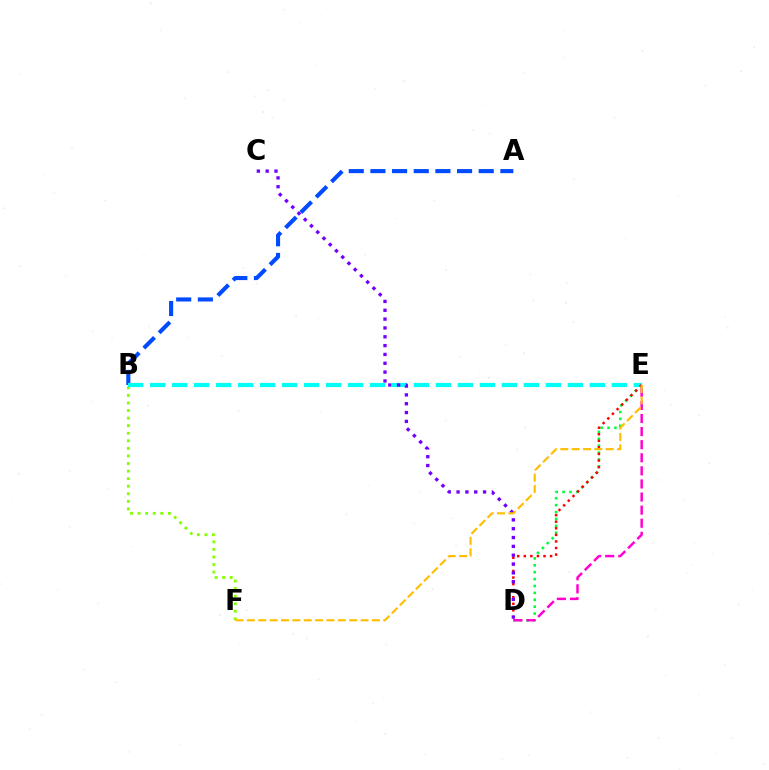{('D', 'E'): [{'color': '#00ff39', 'line_style': 'dotted', 'thickness': 1.87}, {'color': '#ff00cf', 'line_style': 'dashed', 'thickness': 1.78}, {'color': '#ff0000', 'line_style': 'dotted', 'thickness': 1.79}], ('A', 'B'): [{'color': '#004bff', 'line_style': 'dashed', 'thickness': 2.94}], ('B', 'F'): [{'color': '#84ff00', 'line_style': 'dotted', 'thickness': 2.06}], ('B', 'E'): [{'color': '#00fff6', 'line_style': 'dashed', 'thickness': 2.99}], ('C', 'D'): [{'color': '#7200ff', 'line_style': 'dotted', 'thickness': 2.4}], ('E', 'F'): [{'color': '#ffbd00', 'line_style': 'dashed', 'thickness': 1.54}]}